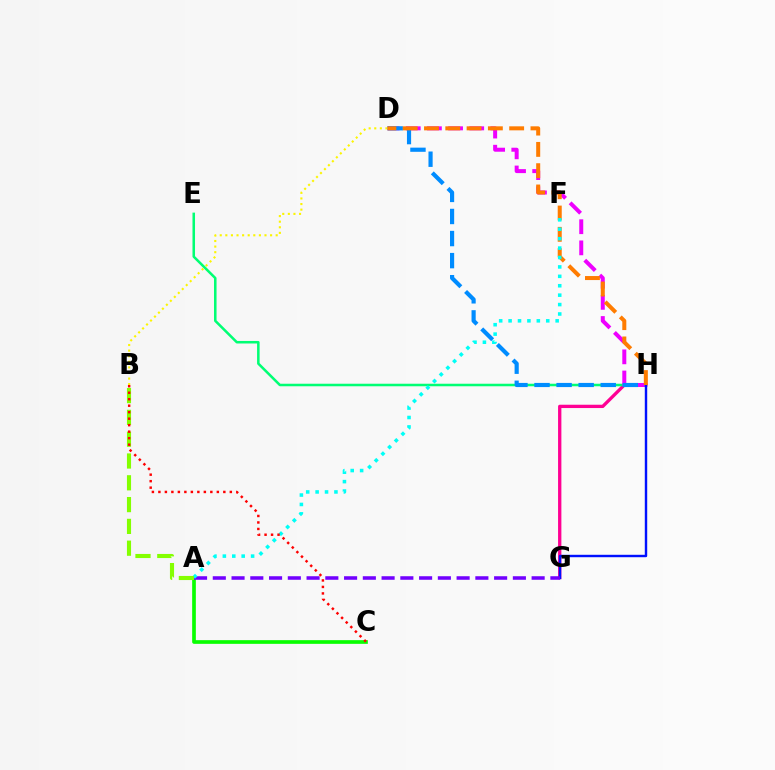{('G', 'H'): [{'color': '#ff0094', 'line_style': 'solid', 'thickness': 2.39}, {'color': '#0010ff', 'line_style': 'solid', 'thickness': 1.74}], ('E', 'H'): [{'color': '#00ff74', 'line_style': 'solid', 'thickness': 1.82}], ('D', 'H'): [{'color': '#ee00ff', 'line_style': 'dashed', 'thickness': 2.87}, {'color': '#008cff', 'line_style': 'dashed', 'thickness': 3.0}, {'color': '#ff7c00', 'line_style': 'dashed', 'thickness': 2.89}], ('B', 'D'): [{'color': '#fcf500', 'line_style': 'dotted', 'thickness': 1.52}], ('A', 'C'): [{'color': '#08ff00', 'line_style': 'solid', 'thickness': 2.65}], ('A', 'G'): [{'color': '#7200ff', 'line_style': 'dashed', 'thickness': 2.55}], ('A', 'F'): [{'color': '#00fff6', 'line_style': 'dotted', 'thickness': 2.56}], ('A', 'B'): [{'color': '#84ff00', 'line_style': 'dashed', 'thickness': 2.96}], ('B', 'C'): [{'color': '#ff0000', 'line_style': 'dotted', 'thickness': 1.76}]}